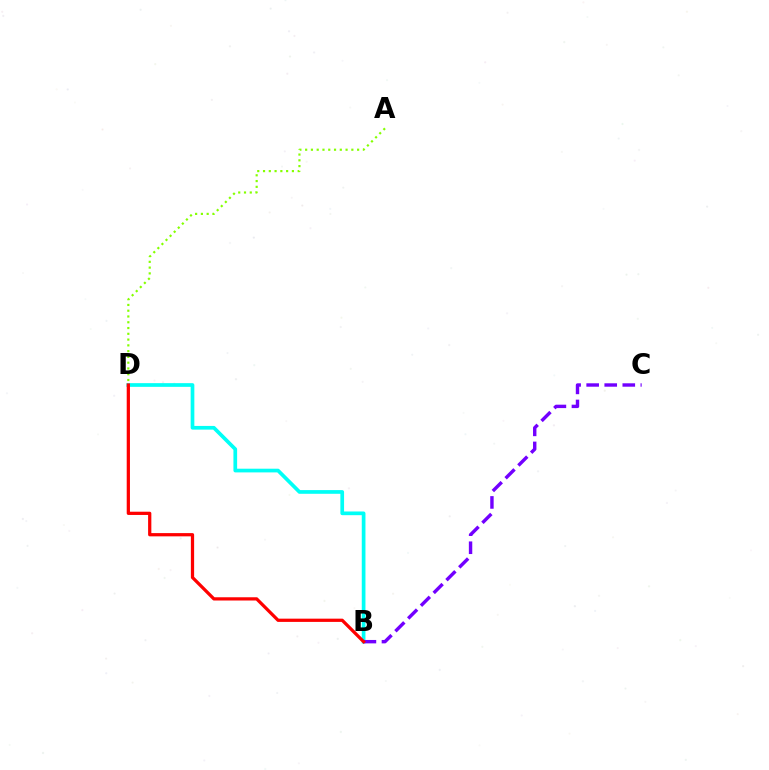{('B', 'D'): [{'color': '#00fff6', 'line_style': 'solid', 'thickness': 2.66}, {'color': '#ff0000', 'line_style': 'solid', 'thickness': 2.34}], ('A', 'D'): [{'color': '#84ff00', 'line_style': 'dotted', 'thickness': 1.57}], ('B', 'C'): [{'color': '#7200ff', 'line_style': 'dashed', 'thickness': 2.45}]}